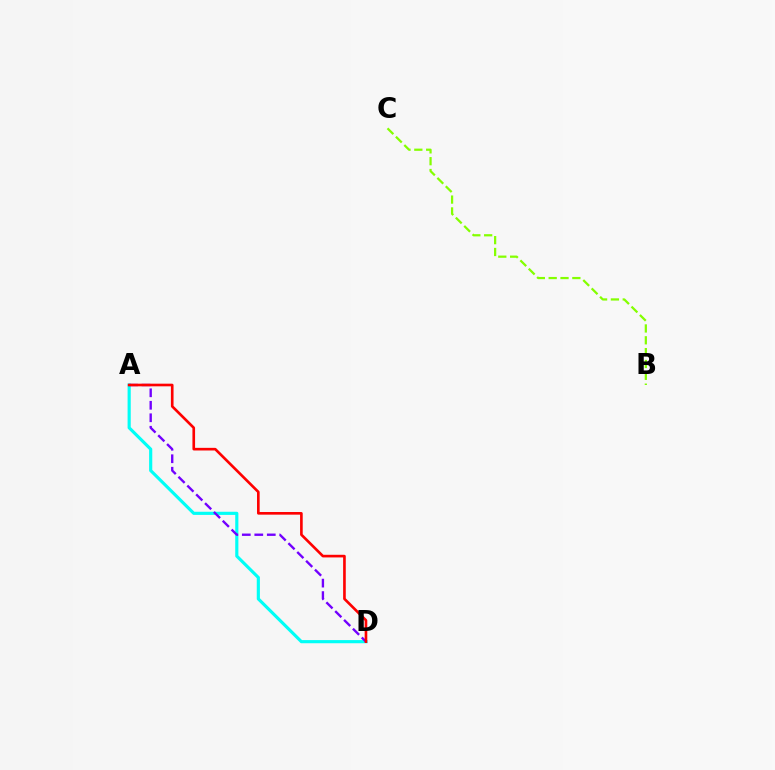{('A', 'D'): [{'color': '#00fff6', 'line_style': 'solid', 'thickness': 2.27}, {'color': '#7200ff', 'line_style': 'dashed', 'thickness': 1.7}, {'color': '#ff0000', 'line_style': 'solid', 'thickness': 1.9}], ('B', 'C'): [{'color': '#84ff00', 'line_style': 'dashed', 'thickness': 1.61}]}